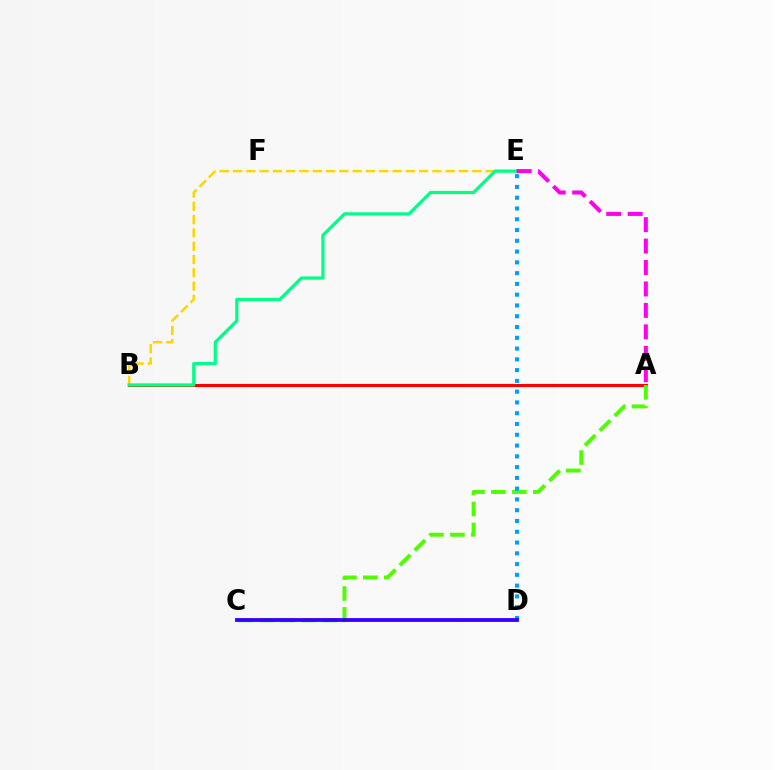{('A', 'B'): [{'color': '#ff0000', 'line_style': 'solid', 'thickness': 2.23}], ('A', 'C'): [{'color': '#4fff00', 'line_style': 'dashed', 'thickness': 2.84}], ('B', 'E'): [{'color': '#ffd500', 'line_style': 'dashed', 'thickness': 1.81}, {'color': '#00ff86', 'line_style': 'solid', 'thickness': 2.31}], ('A', 'E'): [{'color': '#ff00ed', 'line_style': 'dashed', 'thickness': 2.91}], ('D', 'E'): [{'color': '#009eff', 'line_style': 'dotted', 'thickness': 2.93}], ('C', 'D'): [{'color': '#3700ff', 'line_style': 'solid', 'thickness': 2.75}]}